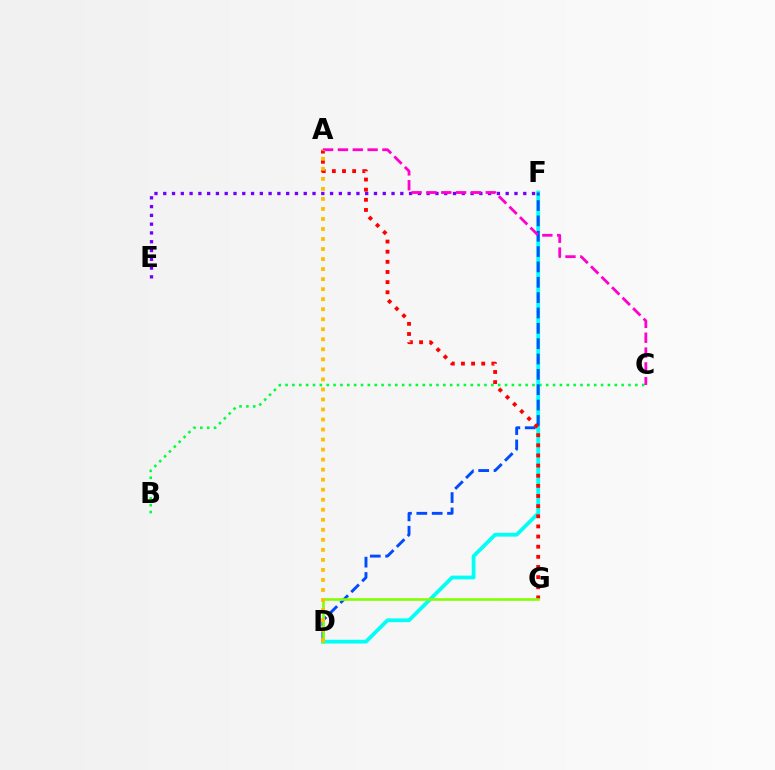{('E', 'F'): [{'color': '#7200ff', 'line_style': 'dotted', 'thickness': 2.39}], ('B', 'C'): [{'color': '#00ff39', 'line_style': 'dotted', 'thickness': 1.86}], ('D', 'F'): [{'color': '#00fff6', 'line_style': 'solid', 'thickness': 2.72}, {'color': '#004bff', 'line_style': 'dashed', 'thickness': 2.08}], ('A', 'G'): [{'color': '#ff0000', 'line_style': 'dotted', 'thickness': 2.75}], ('A', 'C'): [{'color': '#ff00cf', 'line_style': 'dashed', 'thickness': 2.02}], ('D', 'G'): [{'color': '#84ff00', 'line_style': 'solid', 'thickness': 1.89}], ('A', 'D'): [{'color': '#ffbd00', 'line_style': 'dotted', 'thickness': 2.72}]}